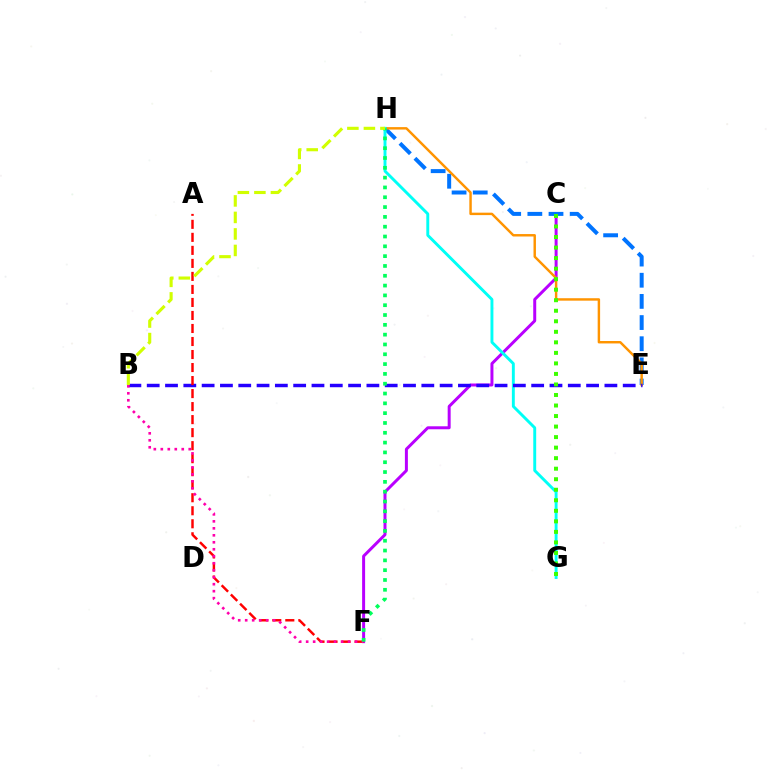{('C', 'F'): [{'color': '#b900ff', 'line_style': 'solid', 'thickness': 2.15}], ('E', 'H'): [{'color': '#0074ff', 'line_style': 'dashed', 'thickness': 2.87}, {'color': '#ff9400', 'line_style': 'solid', 'thickness': 1.76}], ('G', 'H'): [{'color': '#00fff6', 'line_style': 'solid', 'thickness': 2.1}], ('B', 'E'): [{'color': '#2500ff', 'line_style': 'dashed', 'thickness': 2.49}], ('A', 'F'): [{'color': '#ff0000', 'line_style': 'dashed', 'thickness': 1.77}], ('B', 'F'): [{'color': '#ff00ac', 'line_style': 'dotted', 'thickness': 1.9}], ('F', 'H'): [{'color': '#00ff5c', 'line_style': 'dotted', 'thickness': 2.67}], ('B', 'H'): [{'color': '#d1ff00', 'line_style': 'dashed', 'thickness': 2.24}], ('C', 'G'): [{'color': '#3dff00', 'line_style': 'dotted', 'thickness': 2.86}]}